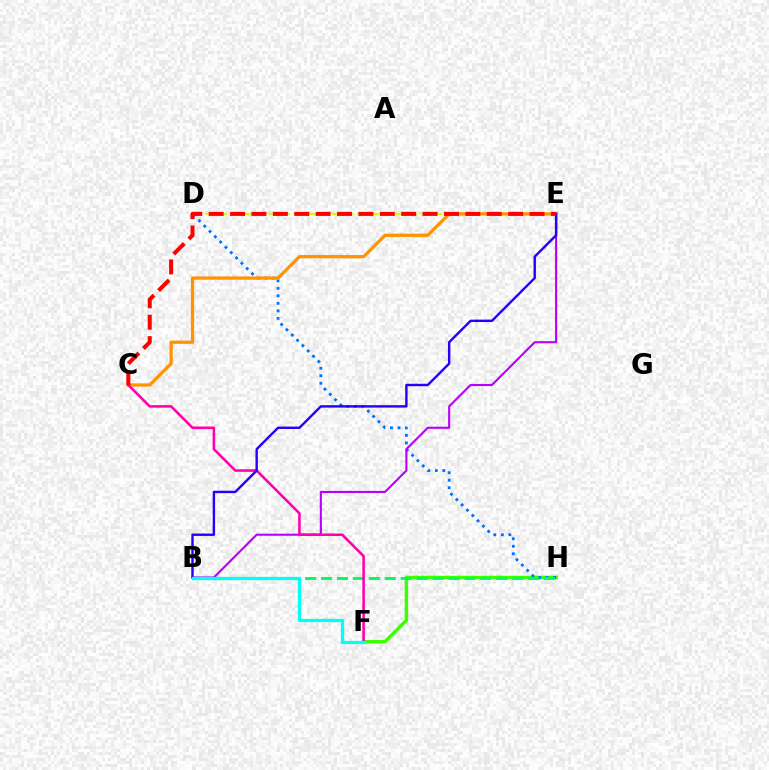{('F', 'H'): [{'color': '#3dff00', 'line_style': 'solid', 'thickness': 2.48}], ('D', 'H'): [{'color': '#0074ff', 'line_style': 'dotted', 'thickness': 2.04}], ('B', 'E'): [{'color': '#b900ff', 'line_style': 'solid', 'thickness': 1.52}, {'color': '#2500ff', 'line_style': 'solid', 'thickness': 1.73}], ('B', 'H'): [{'color': '#00ff5c', 'line_style': 'dashed', 'thickness': 2.16}], ('D', 'E'): [{'color': '#d1ff00', 'line_style': 'dashed', 'thickness': 1.72}], ('C', 'E'): [{'color': '#ff9400', 'line_style': 'solid', 'thickness': 2.35}, {'color': '#ff0000', 'line_style': 'dashed', 'thickness': 2.91}], ('C', 'F'): [{'color': '#ff00ac', 'line_style': 'solid', 'thickness': 1.85}], ('B', 'F'): [{'color': '#00fff6', 'line_style': 'solid', 'thickness': 2.36}]}